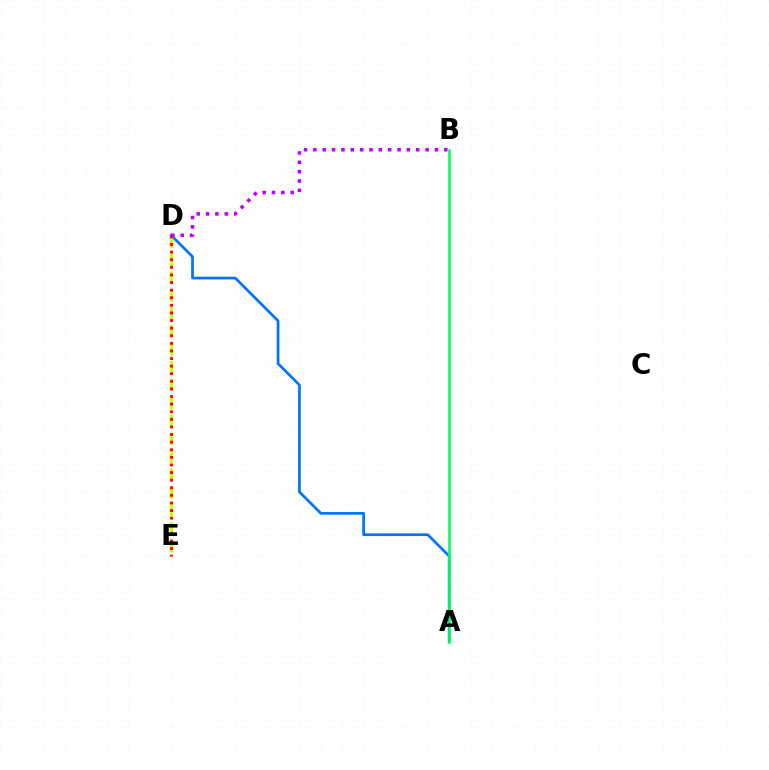{('A', 'D'): [{'color': '#0074ff', 'line_style': 'solid', 'thickness': 1.95}], ('D', 'E'): [{'color': '#d1ff00', 'line_style': 'dashed', 'thickness': 2.43}, {'color': '#ff0000', 'line_style': 'dotted', 'thickness': 2.07}], ('A', 'B'): [{'color': '#00ff5c', 'line_style': 'solid', 'thickness': 1.84}], ('B', 'D'): [{'color': '#b900ff', 'line_style': 'dotted', 'thickness': 2.54}]}